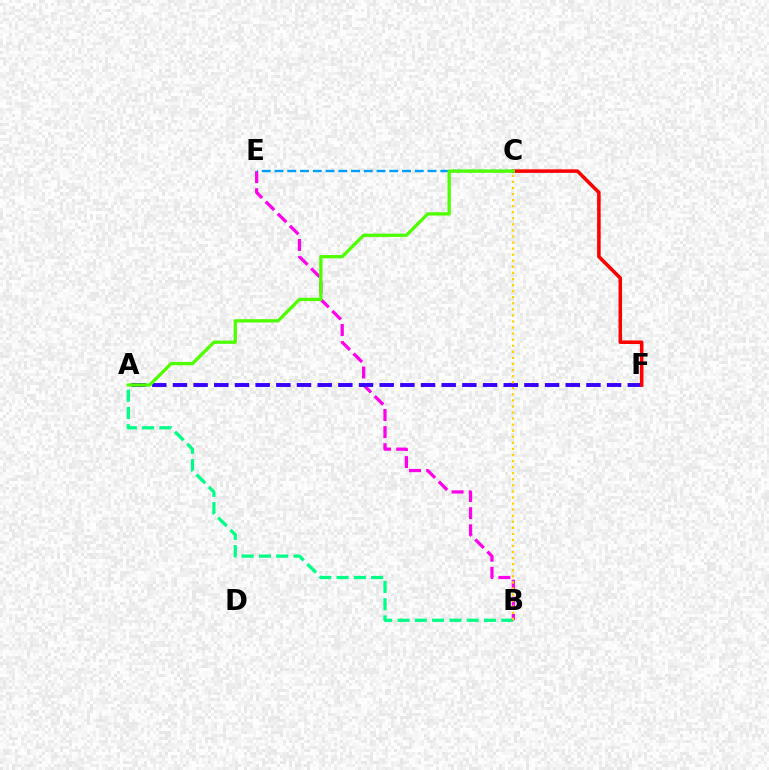{('A', 'B'): [{'color': '#00ff86', 'line_style': 'dashed', 'thickness': 2.35}], ('B', 'E'): [{'color': '#ff00ed', 'line_style': 'dashed', 'thickness': 2.33}], ('C', 'E'): [{'color': '#009eff', 'line_style': 'dashed', 'thickness': 1.73}], ('A', 'F'): [{'color': '#3700ff', 'line_style': 'dashed', 'thickness': 2.81}], ('C', 'F'): [{'color': '#ff0000', 'line_style': 'solid', 'thickness': 2.55}], ('A', 'C'): [{'color': '#4fff00', 'line_style': 'solid', 'thickness': 2.38}], ('B', 'C'): [{'color': '#ffd500', 'line_style': 'dotted', 'thickness': 1.65}]}